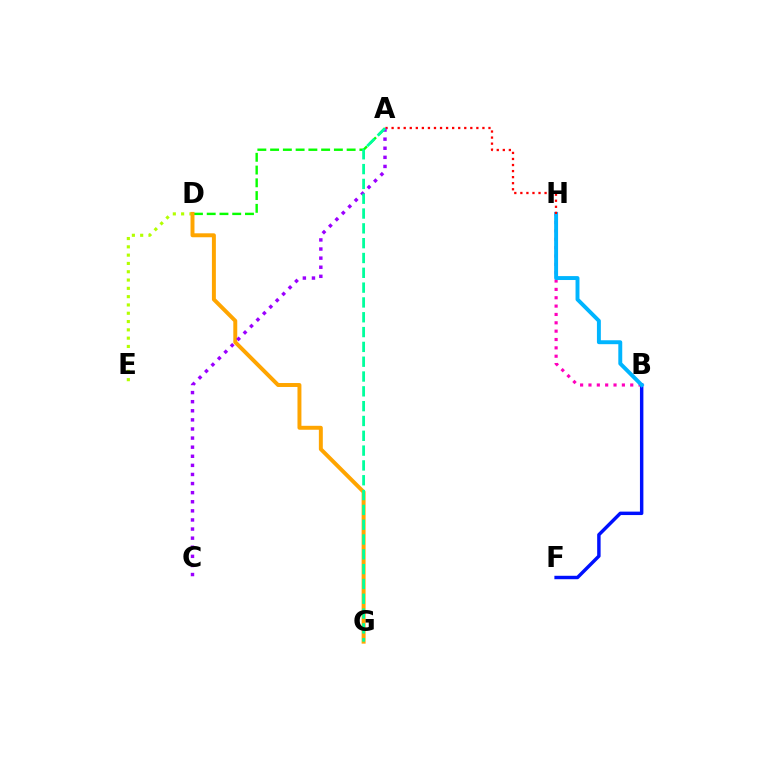{('B', 'H'): [{'color': '#ff00bd', 'line_style': 'dotted', 'thickness': 2.27}, {'color': '#00b5ff', 'line_style': 'solid', 'thickness': 2.83}], ('D', 'E'): [{'color': '#b3ff00', 'line_style': 'dotted', 'thickness': 2.26}], ('B', 'F'): [{'color': '#0010ff', 'line_style': 'solid', 'thickness': 2.48}], ('A', 'D'): [{'color': '#08ff00', 'line_style': 'dashed', 'thickness': 1.73}], ('D', 'G'): [{'color': '#ffa500', 'line_style': 'solid', 'thickness': 2.84}], ('A', 'H'): [{'color': '#ff0000', 'line_style': 'dotted', 'thickness': 1.65}], ('A', 'C'): [{'color': '#9b00ff', 'line_style': 'dotted', 'thickness': 2.47}], ('A', 'G'): [{'color': '#00ff9d', 'line_style': 'dashed', 'thickness': 2.01}]}